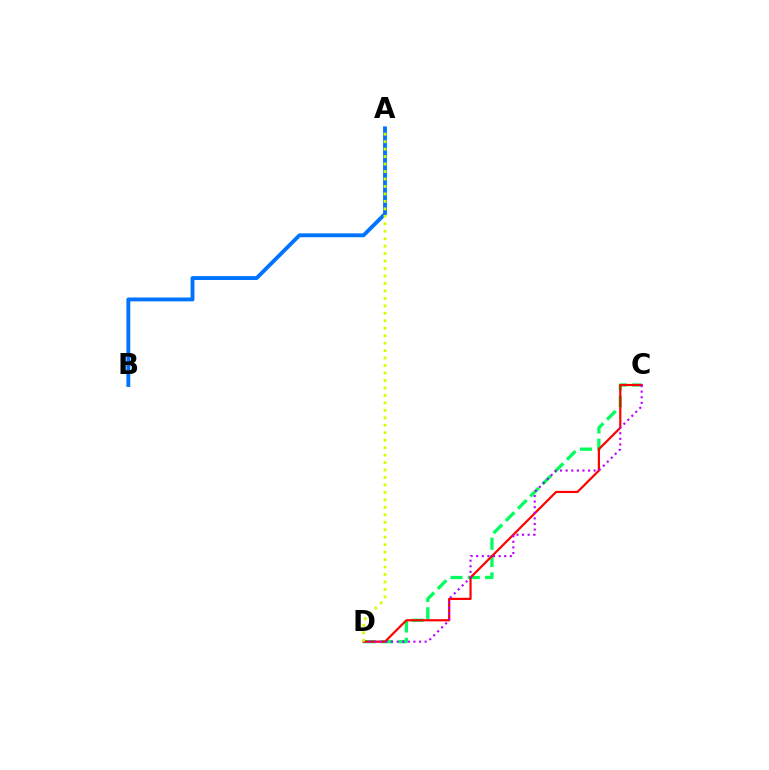{('C', 'D'): [{'color': '#00ff5c', 'line_style': 'dashed', 'thickness': 2.35}, {'color': '#ff0000', 'line_style': 'solid', 'thickness': 1.58}, {'color': '#b900ff', 'line_style': 'dotted', 'thickness': 1.52}], ('A', 'B'): [{'color': '#0074ff', 'line_style': 'solid', 'thickness': 2.79}], ('A', 'D'): [{'color': '#d1ff00', 'line_style': 'dotted', 'thickness': 2.03}]}